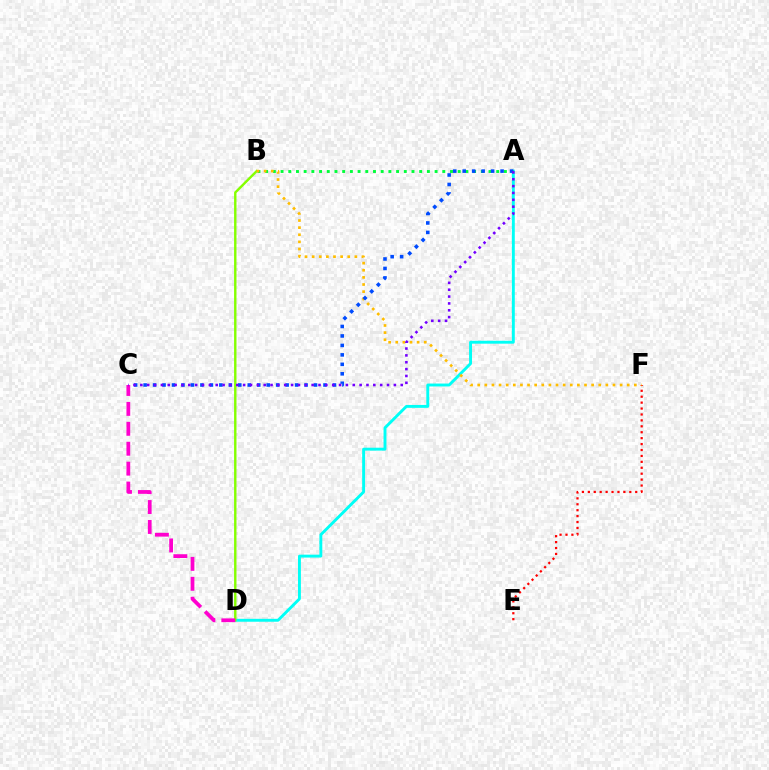{('A', 'D'): [{'color': '#00fff6', 'line_style': 'solid', 'thickness': 2.09}], ('B', 'D'): [{'color': '#84ff00', 'line_style': 'solid', 'thickness': 1.73}], ('A', 'B'): [{'color': '#00ff39', 'line_style': 'dotted', 'thickness': 2.09}], ('C', 'D'): [{'color': '#ff00cf', 'line_style': 'dashed', 'thickness': 2.71}], ('E', 'F'): [{'color': '#ff0000', 'line_style': 'dotted', 'thickness': 1.61}], ('B', 'F'): [{'color': '#ffbd00', 'line_style': 'dotted', 'thickness': 1.93}], ('A', 'C'): [{'color': '#004bff', 'line_style': 'dotted', 'thickness': 2.57}, {'color': '#7200ff', 'line_style': 'dotted', 'thickness': 1.86}]}